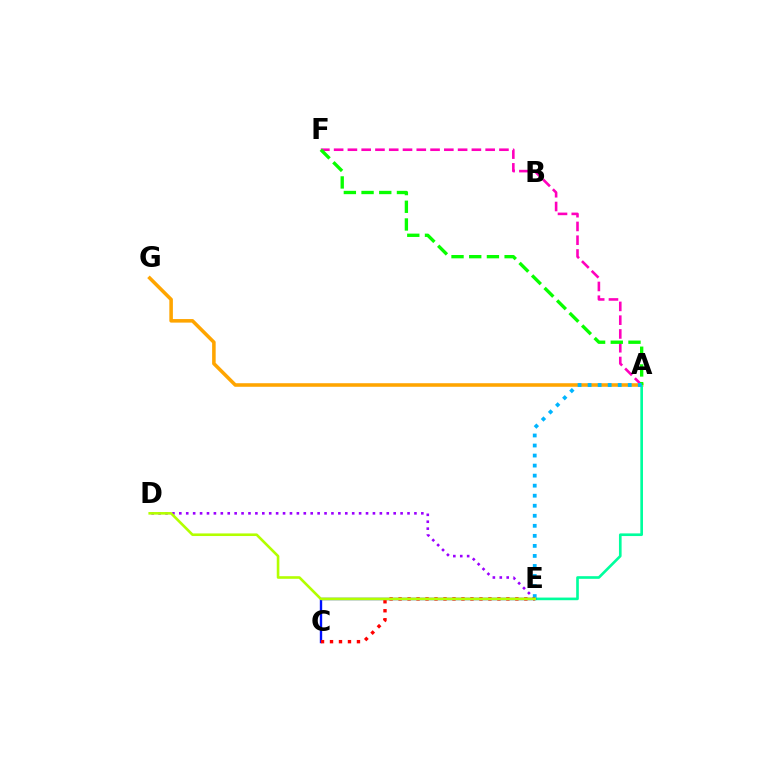{('A', 'F'): [{'color': '#ff00bd', 'line_style': 'dashed', 'thickness': 1.87}, {'color': '#08ff00', 'line_style': 'dashed', 'thickness': 2.4}], ('D', 'E'): [{'color': '#9b00ff', 'line_style': 'dotted', 'thickness': 1.88}, {'color': '#b3ff00', 'line_style': 'solid', 'thickness': 1.88}], ('A', 'G'): [{'color': '#ffa500', 'line_style': 'solid', 'thickness': 2.56}], ('A', 'E'): [{'color': '#00ff9d', 'line_style': 'solid', 'thickness': 1.91}, {'color': '#00b5ff', 'line_style': 'dotted', 'thickness': 2.73}], ('C', 'E'): [{'color': '#0010ff', 'line_style': 'solid', 'thickness': 1.7}, {'color': '#ff0000', 'line_style': 'dotted', 'thickness': 2.44}]}